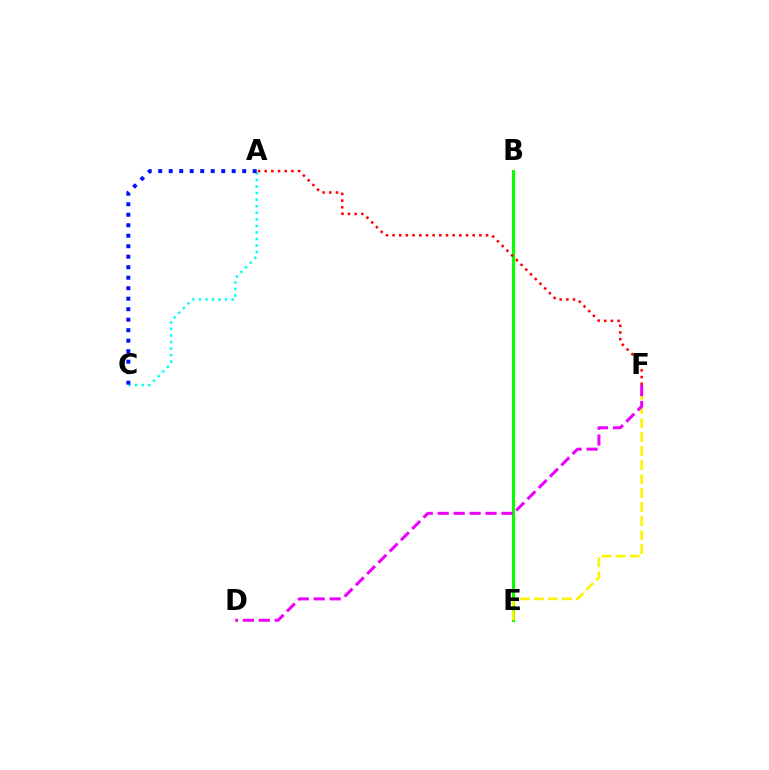{('B', 'E'): [{'color': '#08ff00', 'line_style': 'solid', 'thickness': 2.23}], ('A', 'C'): [{'color': '#00fff6', 'line_style': 'dotted', 'thickness': 1.78}, {'color': '#0010ff', 'line_style': 'dotted', 'thickness': 2.85}], ('E', 'F'): [{'color': '#fcf500', 'line_style': 'dashed', 'thickness': 1.9}], ('A', 'F'): [{'color': '#ff0000', 'line_style': 'dotted', 'thickness': 1.81}], ('D', 'F'): [{'color': '#ee00ff', 'line_style': 'dashed', 'thickness': 2.17}]}